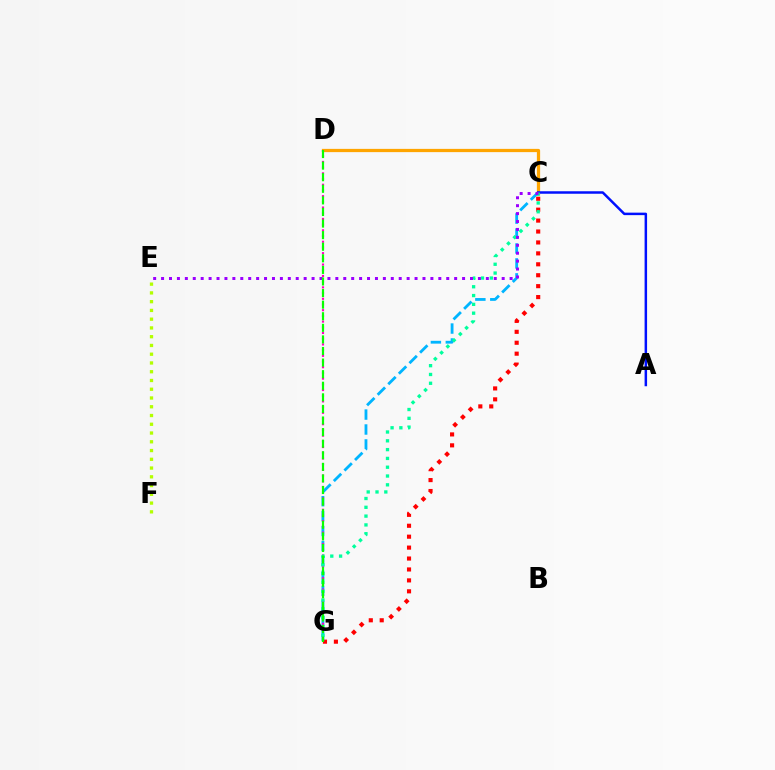{('E', 'F'): [{'color': '#b3ff00', 'line_style': 'dotted', 'thickness': 2.38}], ('C', 'G'): [{'color': '#ff0000', 'line_style': 'dotted', 'thickness': 2.97}, {'color': '#00b5ff', 'line_style': 'dashed', 'thickness': 2.03}, {'color': '#00ff9d', 'line_style': 'dotted', 'thickness': 2.39}], ('C', 'D'): [{'color': '#ffa500', 'line_style': 'solid', 'thickness': 2.33}], ('A', 'C'): [{'color': '#0010ff', 'line_style': 'solid', 'thickness': 1.79}], ('D', 'G'): [{'color': '#ff00bd', 'line_style': 'dotted', 'thickness': 1.55}, {'color': '#08ff00', 'line_style': 'dashed', 'thickness': 1.57}], ('C', 'E'): [{'color': '#9b00ff', 'line_style': 'dotted', 'thickness': 2.15}]}